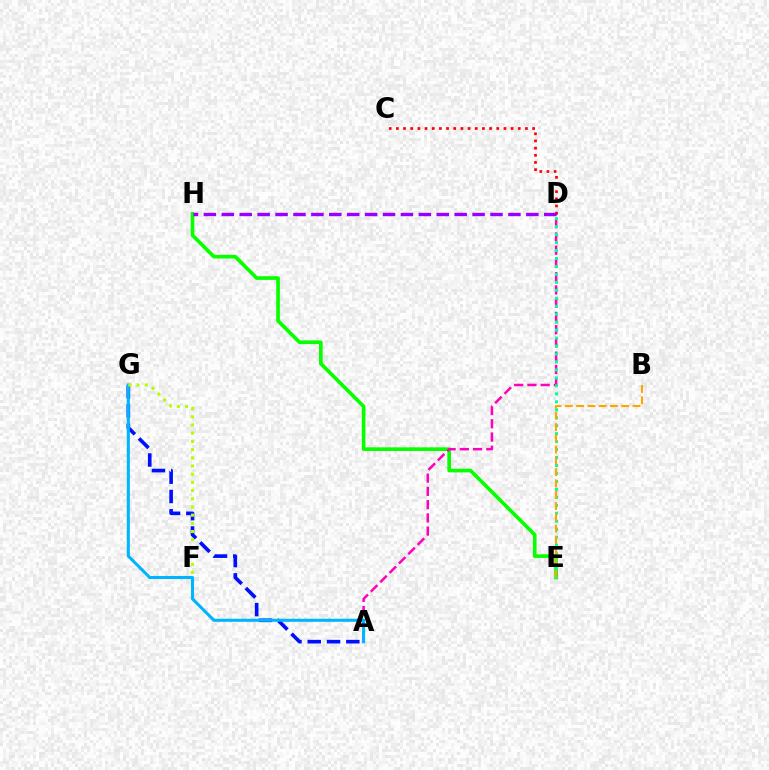{('E', 'H'): [{'color': '#08ff00', 'line_style': 'solid', 'thickness': 2.64}], ('A', 'D'): [{'color': '#ff00bd', 'line_style': 'dashed', 'thickness': 1.8}], ('D', 'E'): [{'color': '#00ff9d', 'line_style': 'dotted', 'thickness': 2.16}], ('A', 'G'): [{'color': '#0010ff', 'line_style': 'dashed', 'thickness': 2.62}, {'color': '#00b5ff', 'line_style': 'solid', 'thickness': 2.2}], ('B', 'E'): [{'color': '#ffa500', 'line_style': 'dashed', 'thickness': 1.53}], ('C', 'D'): [{'color': '#ff0000', 'line_style': 'dotted', 'thickness': 1.95}], ('F', 'G'): [{'color': '#b3ff00', 'line_style': 'dotted', 'thickness': 2.23}], ('D', 'H'): [{'color': '#9b00ff', 'line_style': 'dashed', 'thickness': 2.43}]}